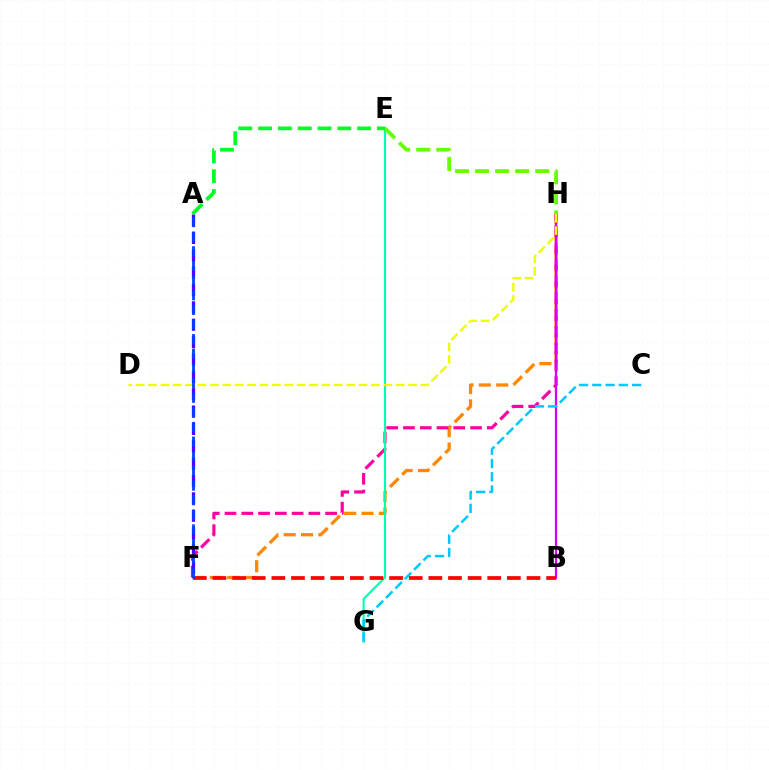{('F', 'H'): [{'color': '#ff8800', 'line_style': 'dashed', 'thickness': 2.36}, {'color': '#ff00a0', 'line_style': 'dashed', 'thickness': 2.28}], ('B', 'H'): [{'color': '#d600ff', 'line_style': 'solid', 'thickness': 1.62}], ('A', 'F'): [{'color': '#4f00ff', 'line_style': 'dashed', 'thickness': 2.36}, {'color': '#003fff', 'line_style': 'dashed', 'thickness': 1.99}], ('E', 'G'): [{'color': '#00ffaf', 'line_style': 'solid', 'thickness': 1.52}], ('E', 'H'): [{'color': '#66ff00', 'line_style': 'dashed', 'thickness': 2.72}], ('C', 'G'): [{'color': '#00c7ff', 'line_style': 'dashed', 'thickness': 1.8}], ('A', 'E'): [{'color': '#00ff27', 'line_style': 'dashed', 'thickness': 2.69}], ('B', 'F'): [{'color': '#ff0000', 'line_style': 'dashed', 'thickness': 2.67}], ('D', 'H'): [{'color': '#eeff00', 'line_style': 'dashed', 'thickness': 1.68}]}